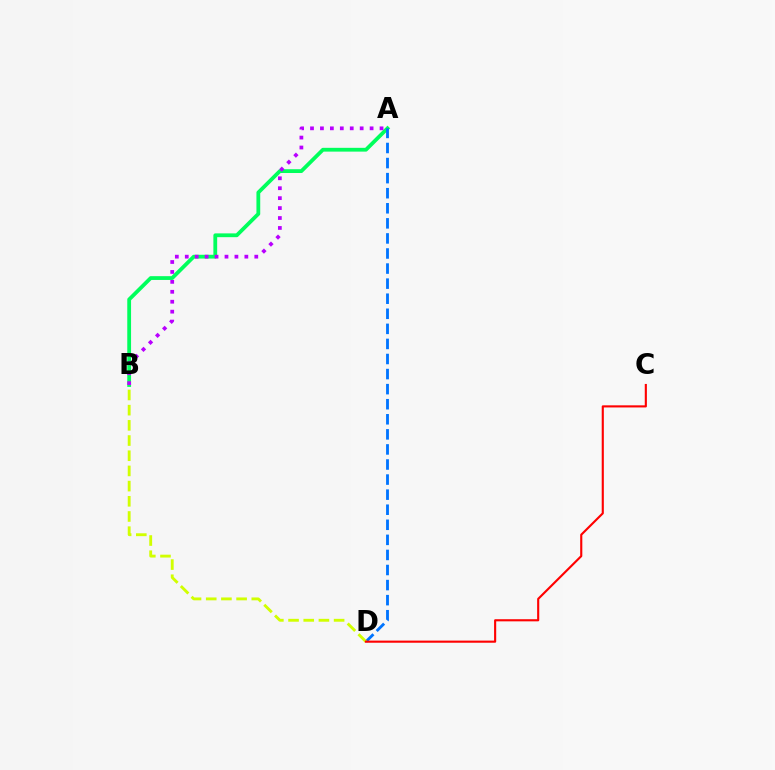{('A', 'B'): [{'color': '#00ff5c', 'line_style': 'solid', 'thickness': 2.73}, {'color': '#b900ff', 'line_style': 'dotted', 'thickness': 2.7}], ('A', 'D'): [{'color': '#0074ff', 'line_style': 'dashed', 'thickness': 2.05}], ('B', 'D'): [{'color': '#d1ff00', 'line_style': 'dashed', 'thickness': 2.06}], ('C', 'D'): [{'color': '#ff0000', 'line_style': 'solid', 'thickness': 1.53}]}